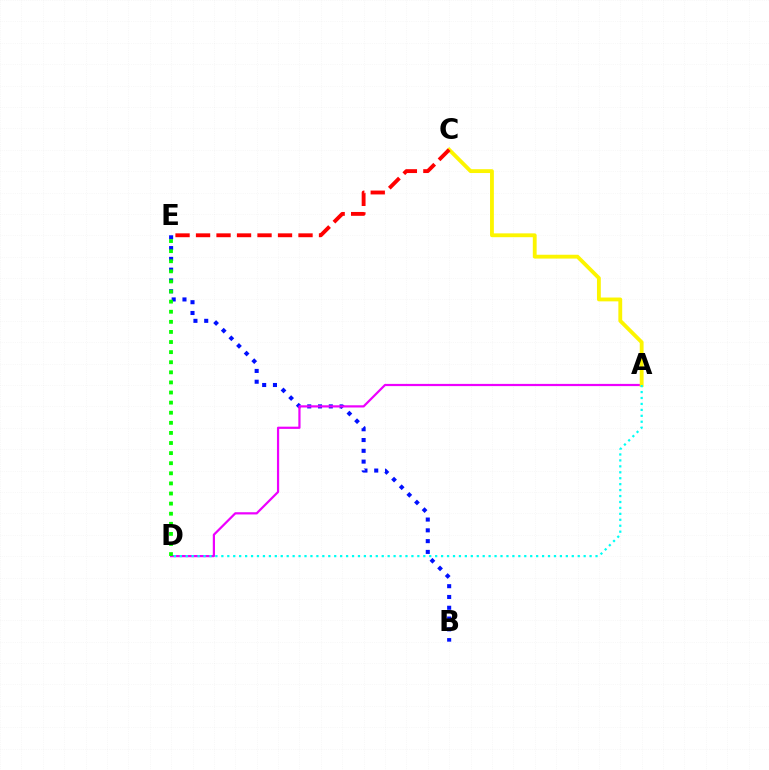{('B', 'E'): [{'color': '#0010ff', 'line_style': 'dotted', 'thickness': 2.93}], ('A', 'D'): [{'color': '#ee00ff', 'line_style': 'solid', 'thickness': 1.59}, {'color': '#00fff6', 'line_style': 'dotted', 'thickness': 1.61}], ('A', 'C'): [{'color': '#fcf500', 'line_style': 'solid', 'thickness': 2.76}], ('D', 'E'): [{'color': '#08ff00', 'line_style': 'dotted', 'thickness': 2.74}], ('C', 'E'): [{'color': '#ff0000', 'line_style': 'dashed', 'thickness': 2.78}]}